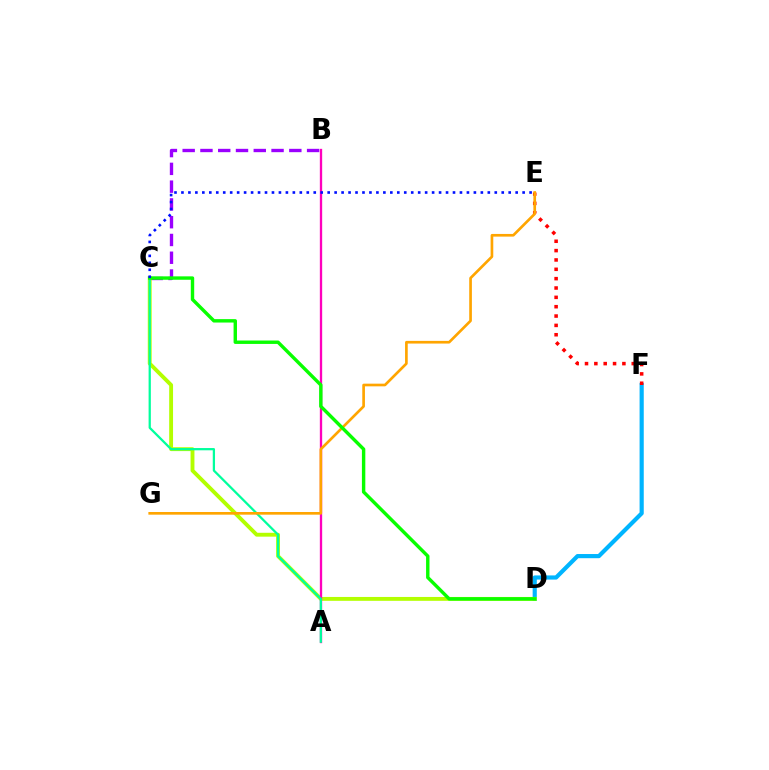{('D', 'F'): [{'color': '#00b5ff', 'line_style': 'solid', 'thickness': 3.0}], ('B', 'C'): [{'color': '#9b00ff', 'line_style': 'dashed', 'thickness': 2.41}], ('C', 'D'): [{'color': '#b3ff00', 'line_style': 'solid', 'thickness': 2.79}, {'color': '#08ff00', 'line_style': 'solid', 'thickness': 2.45}], ('A', 'B'): [{'color': '#ff00bd', 'line_style': 'solid', 'thickness': 1.67}], ('E', 'F'): [{'color': '#ff0000', 'line_style': 'dotted', 'thickness': 2.54}], ('A', 'C'): [{'color': '#00ff9d', 'line_style': 'solid', 'thickness': 1.63}], ('E', 'G'): [{'color': '#ffa500', 'line_style': 'solid', 'thickness': 1.92}], ('C', 'E'): [{'color': '#0010ff', 'line_style': 'dotted', 'thickness': 1.89}]}